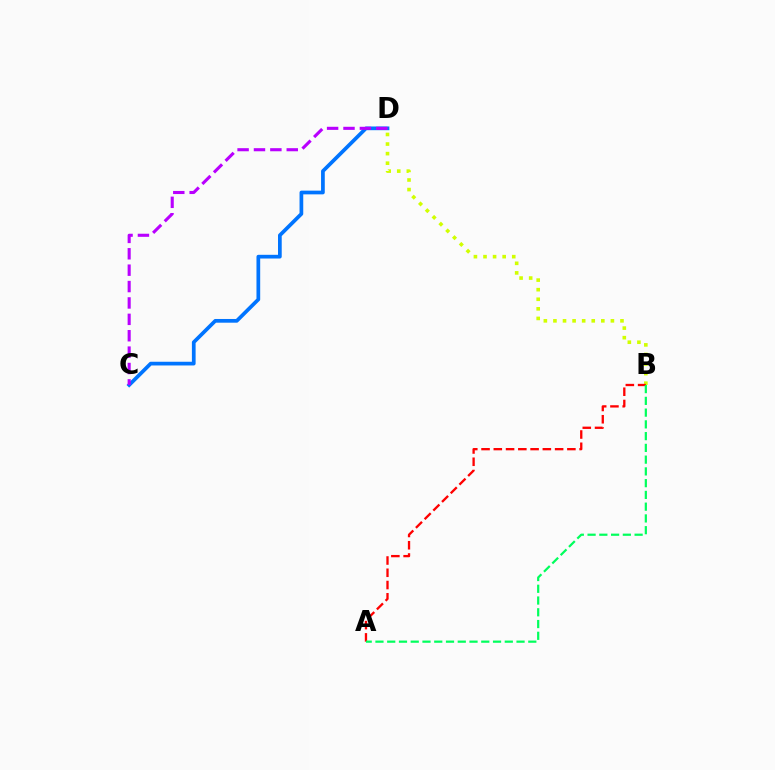{('C', 'D'): [{'color': '#0074ff', 'line_style': 'solid', 'thickness': 2.68}, {'color': '#b900ff', 'line_style': 'dashed', 'thickness': 2.23}], ('B', 'D'): [{'color': '#d1ff00', 'line_style': 'dotted', 'thickness': 2.6}], ('A', 'B'): [{'color': '#ff0000', 'line_style': 'dashed', 'thickness': 1.67}, {'color': '#00ff5c', 'line_style': 'dashed', 'thickness': 1.6}]}